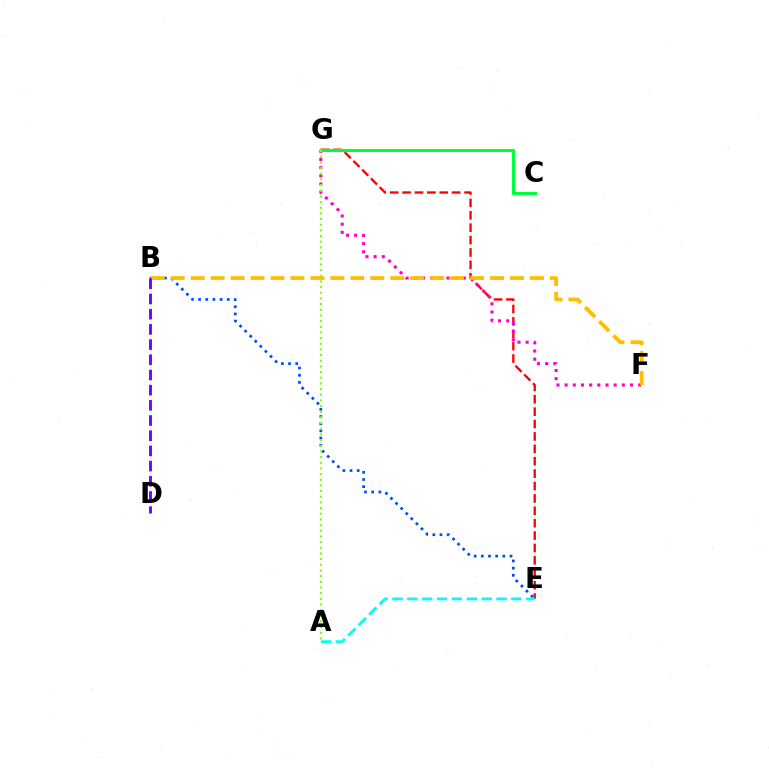{('E', 'G'): [{'color': '#ff0000', 'line_style': 'dashed', 'thickness': 1.68}], ('B', 'E'): [{'color': '#004bff', 'line_style': 'dotted', 'thickness': 1.95}], ('F', 'G'): [{'color': '#ff00cf', 'line_style': 'dotted', 'thickness': 2.22}], ('A', 'E'): [{'color': '#00fff6', 'line_style': 'dashed', 'thickness': 2.02}], ('B', 'F'): [{'color': '#ffbd00', 'line_style': 'dashed', 'thickness': 2.71}], ('C', 'G'): [{'color': '#00ff39', 'line_style': 'solid', 'thickness': 2.21}], ('A', 'G'): [{'color': '#84ff00', 'line_style': 'dotted', 'thickness': 1.54}], ('B', 'D'): [{'color': '#7200ff', 'line_style': 'dashed', 'thickness': 2.06}]}